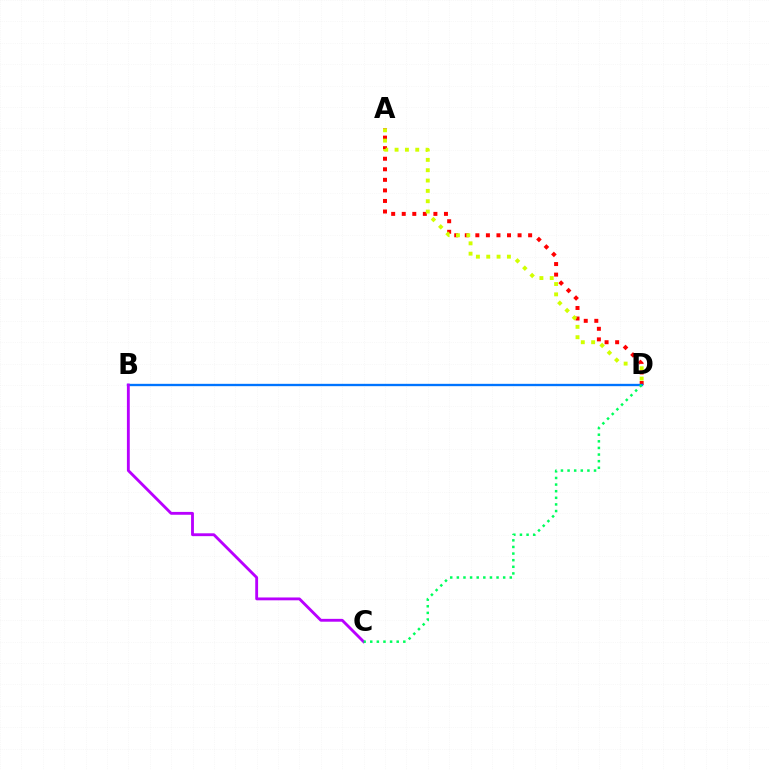{('A', 'D'): [{'color': '#ff0000', 'line_style': 'dotted', 'thickness': 2.87}, {'color': '#d1ff00', 'line_style': 'dotted', 'thickness': 2.81}], ('B', 'D'): [{'color': '#0074ff', 'line_style': 'solid', 'thickness': 1.69}], ('B', 'C'): [{'color': '#b900ff', 'line_style': 'solid', 'thickness': 2.05}], ('C', 'D'): [{'color': '#00ff5c', 'line_style': 'dotted', 'thickness': 1.8}]}